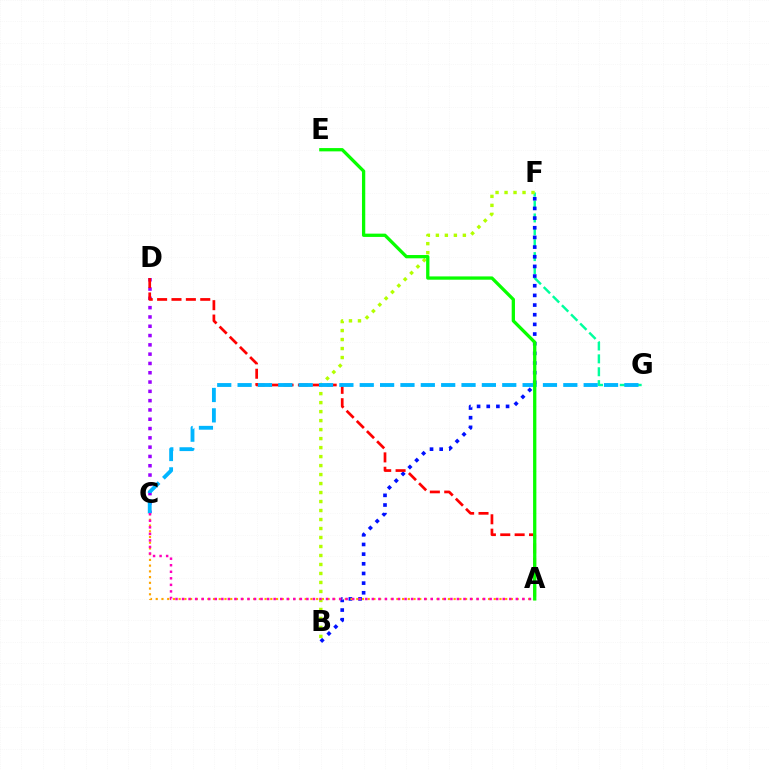{('F', 'G'): [{'color': '#00ff9d', 'line_style': 'dashed', 'thickness': 1.75}], ('C', 'D'): [{'color': '#9b00ff', 'line_style': 'dotted', 'thickness': 2.53}], ('B', 'F'): [{'color': '#0010ff', 'line_style': 'dotted', 'thickness': 2.63}, {'color': '#b3ff00', 'line_style': 'dotted', 'thickness': 2.44}], ('A', 'C'): [{'color': '#ffa500', 'line_style': 'dotted', 'thickness': 1.56}, {'color': '#ff00bd', 'line_style': 'dotted', 'thickness': 1.78}], ('A', 'D'): [{'color': '#ff0000', 'line_style': 'dashed', 'thickness': 1.95}], ('C', 'G'): [{'color': '#00b5ff', 'line_style': 'dashed', 'thickness': 2.77}], ('A', 'E'): [{'color': '#08ff00', 'line_style': 'solid', 'thickness': 2.37}]}